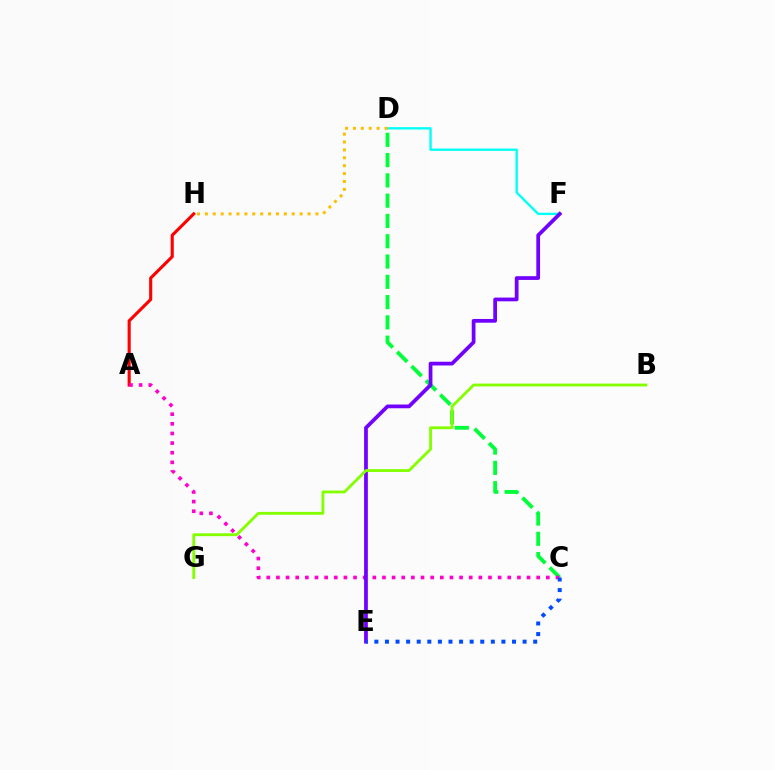{('C', 'D'): [{'color': '#00ff39', 'line_style': 'dashed', 'thickness': 2.76}], ('D', 'F'): [{'color': '#00fff6', 'line_style': 'solid', 'thickness': 1.69}], ('D', 'H'): [{'color': '#ffbd00', 'line_style': 'dotted', 'thickness': 2.14}], ('A', 'H'): [{'color': '#ff0000', 'line_style': 'solid', 'thickness': 2.24}], ('A', 'C'): [{'color': '#ff00cf', 'line_style': 'dotted', 'thickness': 2.62}], ('E', 'F'): [{'color': '#7200ff', 'line_style': 'solid', 'thickness': 2.7}], ('B', 'G'): [{'color': '#84ff00', 'line_style': 'solid', 'thickness': 2.05}], ('C', 'E'): [{'color': '#004bff', 'line_style': 'dotted', 'thickness': 2.88}]}